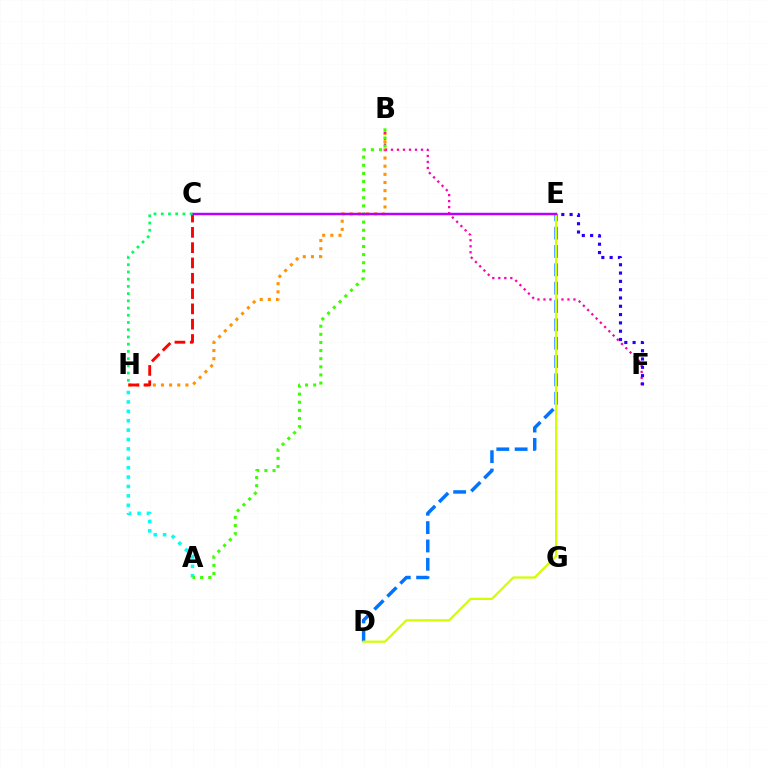{('D', 'E'): [{'color': '#0074ff', 'line_style': 'dashed', 'thickness': 2.49}, {'color': '#d1ff00', 'line_style': 'solid', 'thickness': 1.6}], ('B', 'H'): [{'color': '#ff9400', 'line_style': 'dotted', 'thickness': 2.21}], ('C', 'H'): [{'color': '#ff0000', 'line_style': 'dashed', 'thickness': 2.08}, {'color': '#00ff5c', 'line_style': 'dotted', 'thickness': 1.96}], ('A', 'H'): [{'color': '#00fff6', 'line_style': 'dotted', 'thickness': 2.55}], ('B', 'F'): [{'color': '#ff00ac', 'line_style': 'dotted', 'thickness': 1.63}], ('A', 'B'): [{'color': '#3dff00', 'line_style': 'dotted', 'thickness': 2.21}], ('E', 'F'): [{'color': '#2500ff', 'line_style': 'dotted', 'thickness': 2.26}], ('C', 'E'): [{'color': '#b900ff', 'line_style': 'solid', 'thickness': 1.78}]}